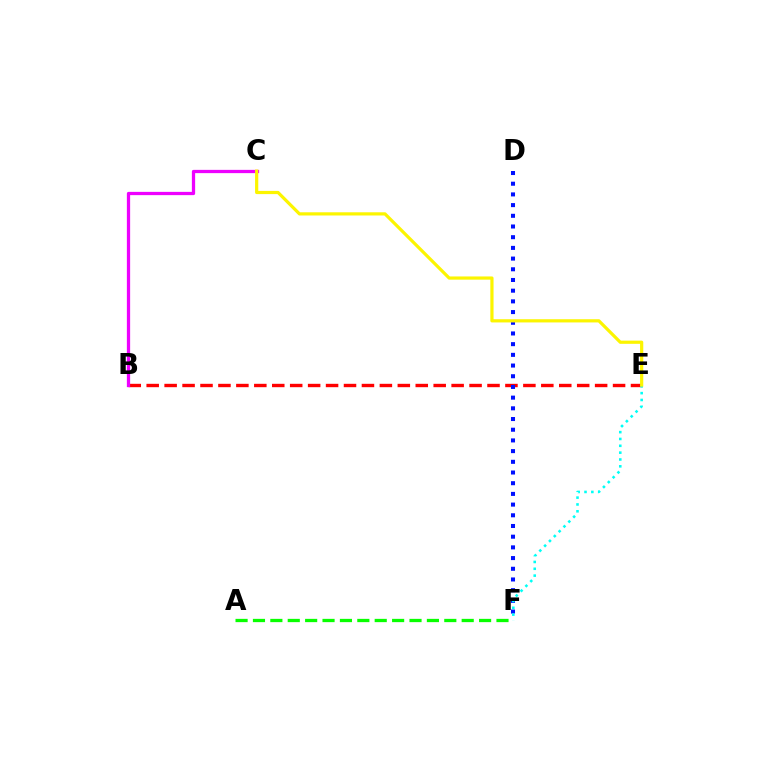{('B', 'E'): [{'color': '#ff0000', 'line_style': 'dashed', 'thickness': 2.44}], ('D', 'F'): [{'color': '#0010ff', 'line_style': 'dotted', 'thickness': 2.91}], ('E', 'F'): [{'color': '#00fff6', 'line_style': 'dotted', 'thickness': 1.86}], ('B', 'C'): [{'color': '#ee00ff', 'line_style': 'solid', 'thickness': 2.35}], ('A', 'F'): [{'color': '#08ff00', 'line_style': 'dashed', 'thickness': 2.36}], ('C', 'E'): [{'color': '#fcf500', 'line_style': 'solid', 'thickness': 2.31}]}